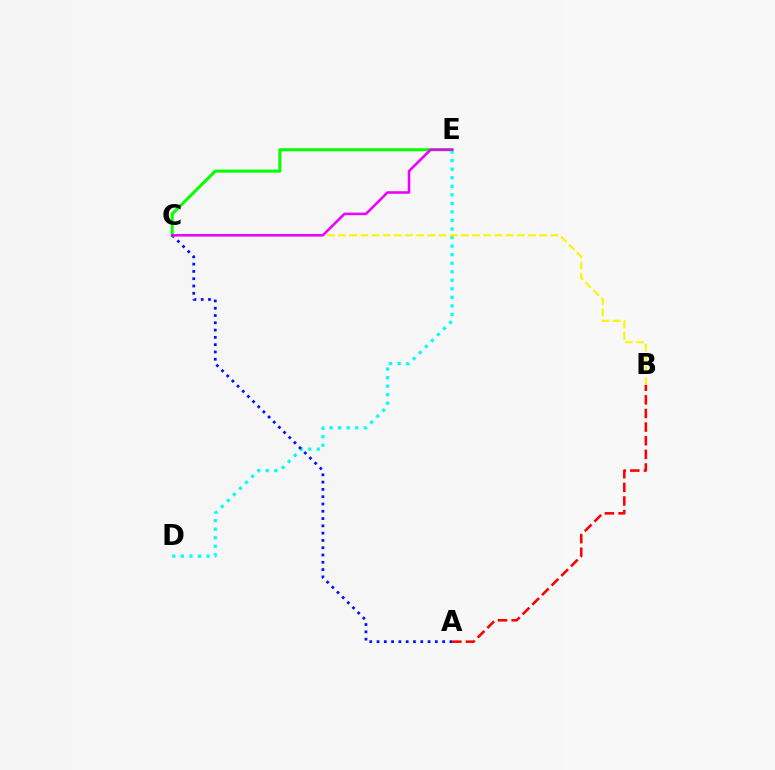{('C', 'E'): [{'color': '#08ff00', 'line_style': 'solid', 'thickness': 2.19}, {'color': '#ee00ff', 'line_style': 'solid', 'thickness': 1.85}], ('D', 'E'): [{'color': '#00fff6', 'line_style': 'dotted', 'thickness': 2.32}], ('A', 'B'): [{'color': '#ff0000', 'line_style': 'dashed', 'thickness': 1.85}], ('A', 'C'): [{'color': '#0010ff', 'line_style': 'dotted', 'thickness': 1.98}], ('B', 'C'): [{'color': '#fcf500', 'line_style': 'dashed', 'thickness': 1.52}]}